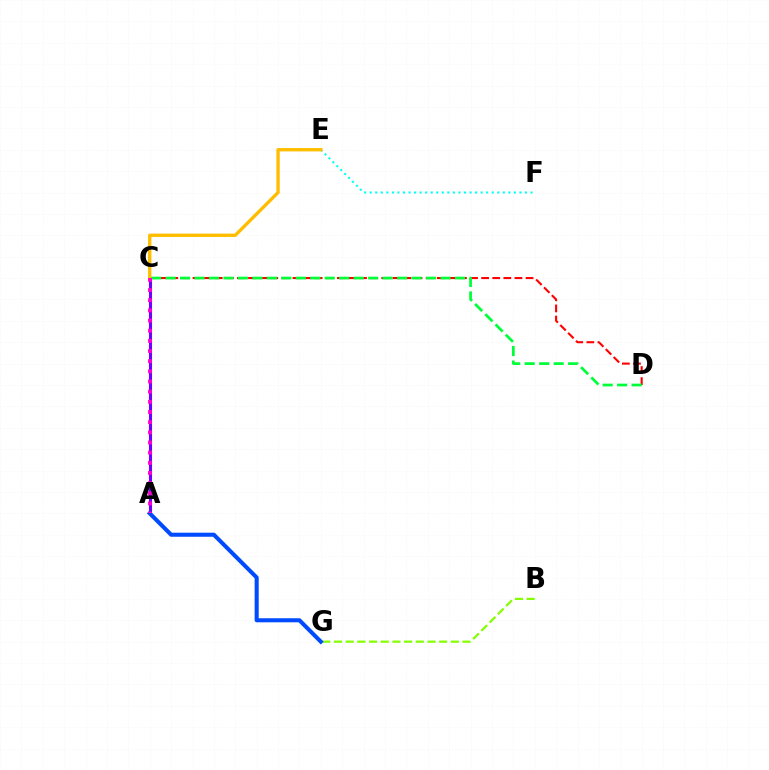{('C', 'D'): [{'color': '#ff0000', 'line_style': 'dashed', 'thickness': 1.51}, {'color': '#00ff39', 'line_style': 'dashed', 'thickness': 1.97}], ('A', 'C'): [{'color': '#7200ff', 'line_style': 'solid', 'thickness': 2.23}, {'color': '#ff00cf', 'line_style': 'dotted', 'thickness': 2.76}], ('B', 'G'): [{'color': '#84ff00', 'line_style': 'dashed', 'thickness': 1.59}], ('E', 'F'): [{'color': '#00fff6', 'line_style': 'dotted', 'thickness': 1.51}], ('A', 'G'): [{'color': '#004bff', 'line_style': 'solid', 'thickness': 2.93}], ('C', 'E'): [{'color': '#ffbd00', 'line_style': 'solid', 'thickness': 2.41}]}